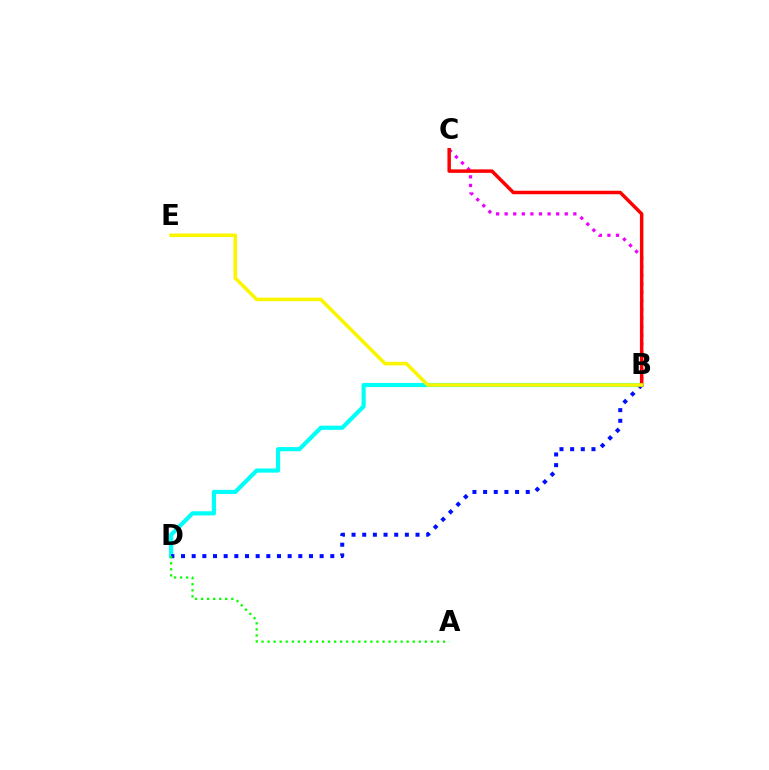{('B', 'D'): [{'color': '#00fff6', 'line_style': 'solid', 'thickness': 3.0}, {'color': '#0010ff', 'line_style': 'dotted', 'thickness': 2.9}], ('B', 'C'): [{'color': '#ee00ff', 'line_style': 'dotted', 'thickness': 2.33}, {'color': '#ff0000', 'line_style': 'solid', 'thickness': 2.5}], ('A', 'D'): [{'color': '#08ff00', 'line_style': 'dotted', 'thickness': 1.64}], ('B', 'E'): [{'color': '#fcf500', 'line_style': 'solid', 'thickness': 2.57}]}